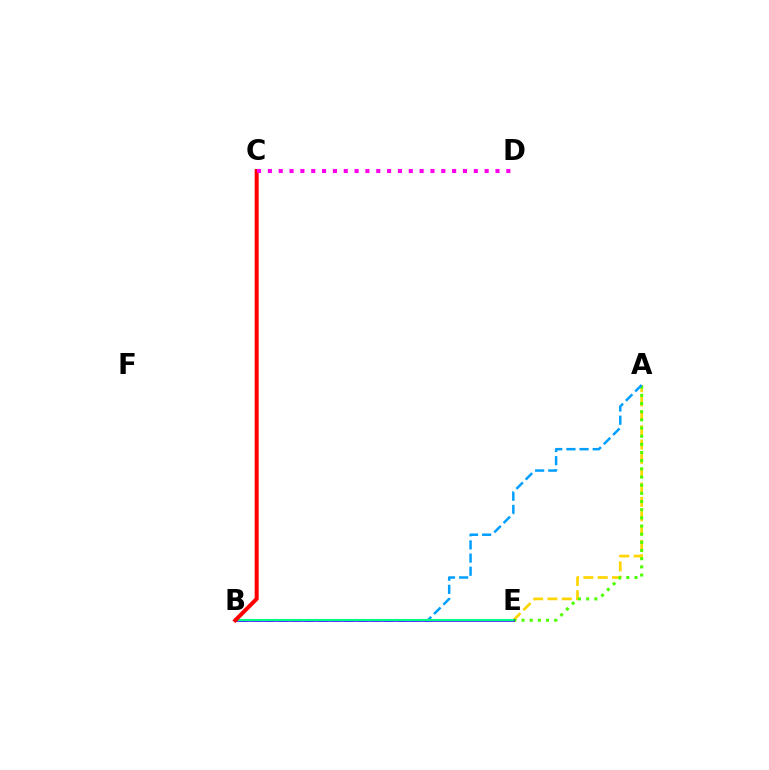{('A', 'E'): [{'color': '#ffd500', 'line_style': 'dashed', 'thickness': 1.95}, {'color': '#4fff00', 'line_style': 'dotted', 'thickness': 2.22}], ('A', 'B'): [{'color': '#009eff', 'line_style': 'dashed', 'thickness': 1.79}], ('B', 'E'): [{'color': '#3700ff', 'line_style': 'solid', 'thickness': 1.83}, {'color': '#00ff86', 'line_style': 'solid', 'thickness': 1.51}], ('B', 'C'): [{'color': '#ff0000', 'line_style': 'solid', 'thickness': 2.88}], ('C', 'D'): [{'color': '#ff00ed', 'line_style': 'dotted', 'thickness': 2.94}]}